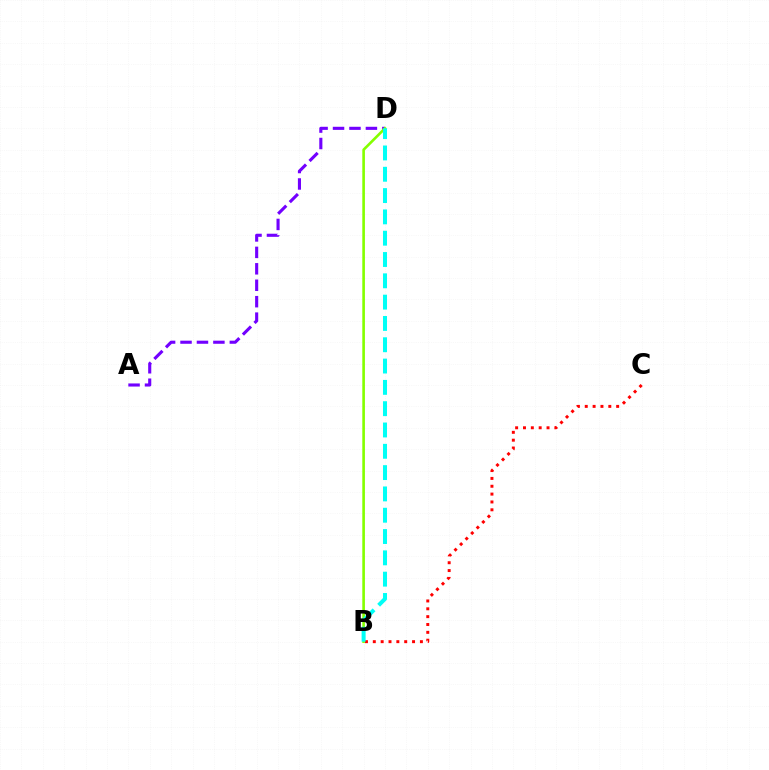{('A', 'D'): [{'color': '#7200ff', 'line_style': 'dashed', 'thickness': 2.23}], ('B', 'C'): [{'color': '#ff0000', 'line_style': 'dotted', 'thickness': 2.13}], ('B', 'D'): [{'color': '#84ff00', 'line_style': 'solid', 'thickness': 1.89}, {'color': '#00fff6', 'line_style': 'dashed', 'thickness': 2.89}]}